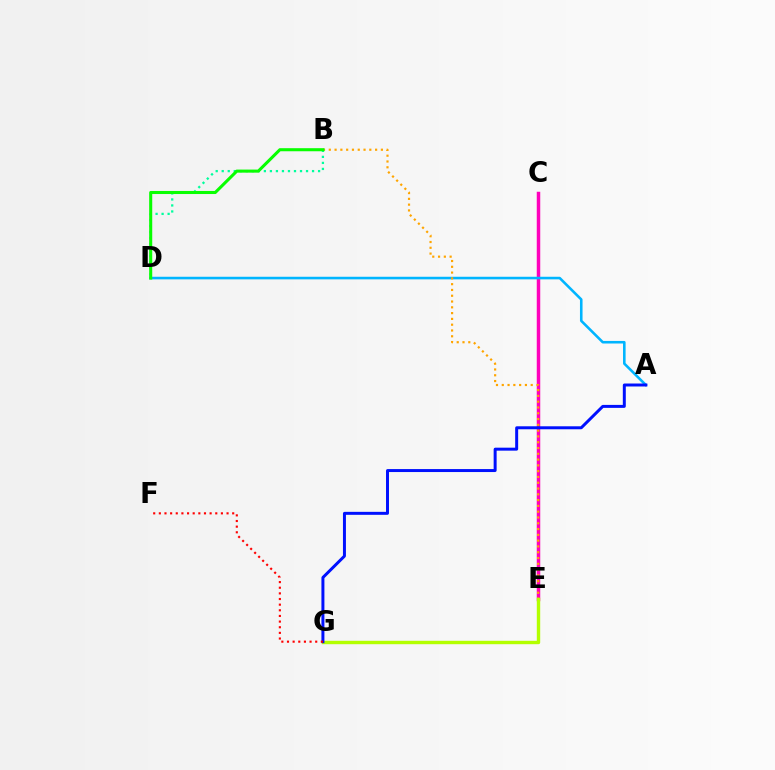{('B', 'D'): [{'color': '#00ff9d', 'line_style': 'dotted', 'thickness': 1.64}, {'color': '#08ff00', 'line_style': 'solid', 'thickness': 2.21}], ('C', 'E'): [{'color': '#ff00bd', 'line_style': 'solid', 'thickness': 2.5}], ('E', 'G'): [{'color': '#9b00ff', 'line_style': 'dashed', 'thickness': 2.14}, {'color': '#b3ff00', 'line_style': 'solid', 'thickness': 2.45}], ('A', 'D'): [{'color': '#00b5ff', 'line_style': 'solid', 'thickness': 1.86}], ('B', 'E'): [{'color': '#ffa500', 'line_style': 'dotted', 'thickness': 1.57}], ('A', 'G'): [{'color': '#0010ff', 'line_style': 'solid', 'thickness': 2.14}], ('F', 'G'): [{'color': '#ff0000', 'line_style': 'dotted', 'thickness': 1.53}]}